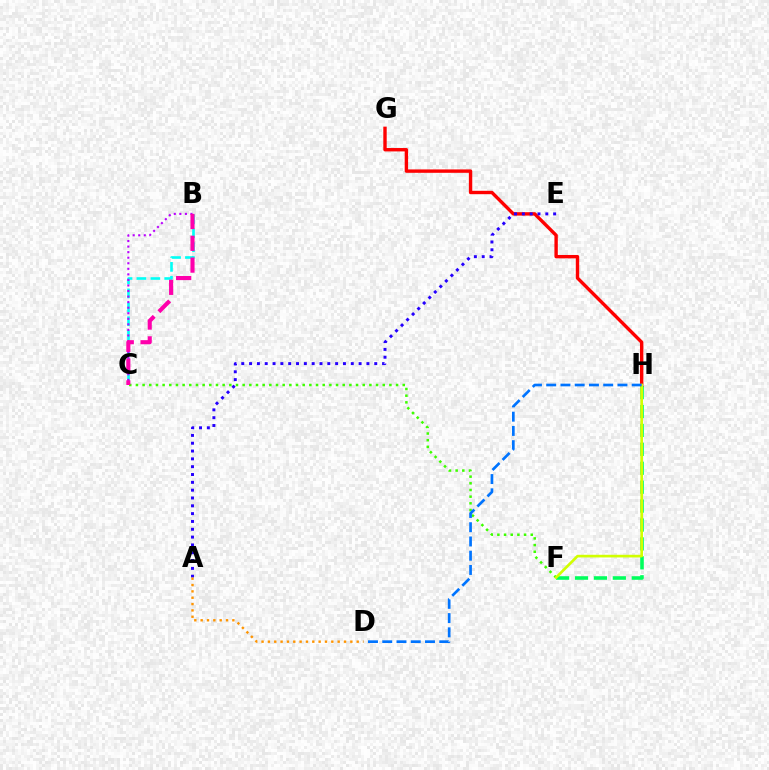{('F', 'H'): [{'color': '#00ff5c', 'line_style': 'dashed', 'thickness': 2.57}, {'color': '#d1ff00', 'line_style': 'solid', 'thickness': 1.92}], ('C', 'F'): [{'color': '#3dff00', 'line_style': 'dotted', 'thickness': 1.81}], ('B', 'C'): [{'color': '#00fff6', 'line_style': 'dashed', 'thickness': 1.89}, {'color': '#b900ff', 'line_style': 'dotted', 'thickness': 1.51}, {'color': '#ff00ac', 'line_style': 'dashed', 'thickness': 2.96}], ('G', 'H'): [{'color': '#ff0000', 'line_style': 'solid', 'thickness': 2.44}], ('A', 'E'): [{'color': '#2500ff', 'line_style': 'dotted', 'thickness': 2.13}], ('A', 'D'): [{'color': '#ff9400', 'line_style': 'dotted', 'thickness': 1.72}], ('D', 'H'): [{'color': '#0074ff', 'line_style': 'dashed', 'thickness': 1.94}]}